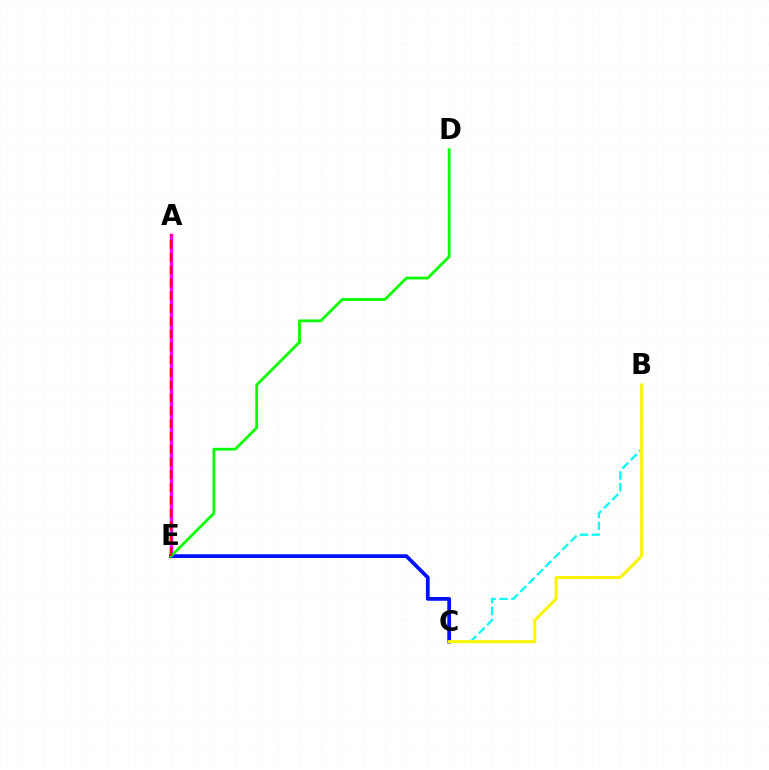{('A', 'E'): [{'color': '#ee00ff', 'line_style': 'solid', 'thickness': 2.44}, {'color': '#ff0000', 'line_style': 'dashed', 'thickness': 1.74}], ('C', 'E'): [{'color': '#0010ff', 'line_style': 'solid', 'thickness': 2.7}], ('B', 'C'): [{'color': '#00fff6', 'line_style': 'dashed', 'thickness': 1.61}, {'color': '#fcf500', 'line_style': 'solid', 'thickness': 2.21}], ('D', 'E'): [{'color': '#08ff00', 'line_style': 'solid', 'thickness': 1.99}]}